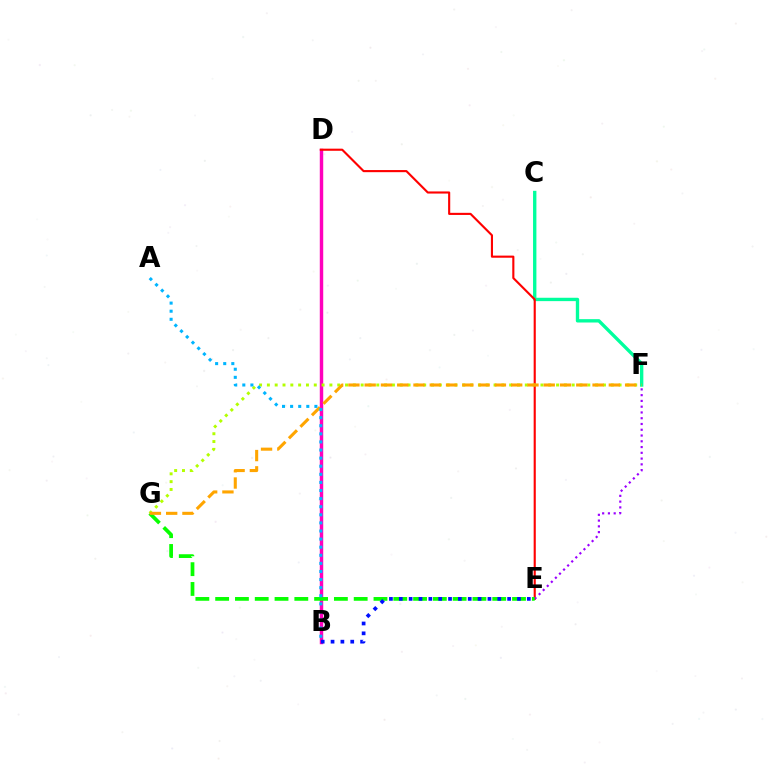{('C', 'F'): [{'color': '#00ff9d', 'line_style': 'solid', 'thickness': 2.42}], ('B', 'D'): [{'color': '#ff00bd', 'line_style': 'solid', 'thickness': 2.48}], ('D', 'E'): [{'color': '#ff0000', 'line_style': 'solid', 'thickness': 1.53}], ('E', 'F'): [{'color': '#9b00ff', 'line_style': 'dotted', 'thickness': 1.57}], ('F', 'G'): [{'color': '#b3ff00', 'line_style': 'dotted', 'thickness': 2.12}, {'color': '#ffa500', 'line_style': 'dashed', 'thickness': 2.21}], ('E', 'G'): [{'color': '#08ff00', 'line_style': 'dashed', 'thickness': 2.69}], ('A', 'B'): [{'color': '#00b5ff', 'line_style': 'dotted', 'thickness': 2.2}], ('B', 'E'): [{'color': '#0010ff', 'line_style': 'dotted', 'thickness': 2.68}]}